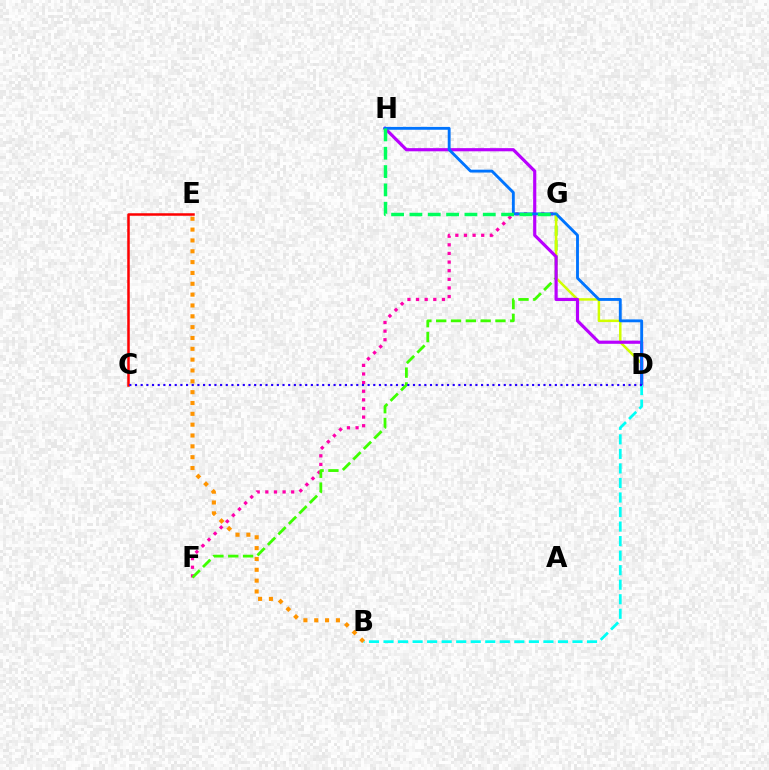{('F', 'G'): [{'color': '#ff00ac', 'line_style': 'dotted', 'thickness': 2.34}, {'color': '#3dff00', 'line_style': 'dashed', 'thickness': 2.01}], ('D', 'G'): [{'color': '#d1ff00', 'line_style': 'solid', 'thickness': 1.8}], ('D', 'H'): [{'color': '#b900ff', 'line_style': 'solid', 'thickness': 2.28}, {'color': '#0074ff', 'line_style': 'solid', 'thickness': 2.06}], ('C', 'E'): [{'color': '#ff0000', 'line_style': 'solid', 'thickness': 1.81}], ('B', 'D'): [{'color': '#00fff6', 'line_style': 'dashed', 'thickness': 1.97}], ('G', 'H'): [{'color': '#00ff5c', 'line_style': 'dashed', 'thickness': 2.49}], ('C', 'D'): [{'color': '#2500ff', 'line_style': 'dotted', 'thickness': 1.54}], ('B', 'E'): [{'color': '#ff9400', 'line_style': 'dotted', 'thickness': 2.94}]}